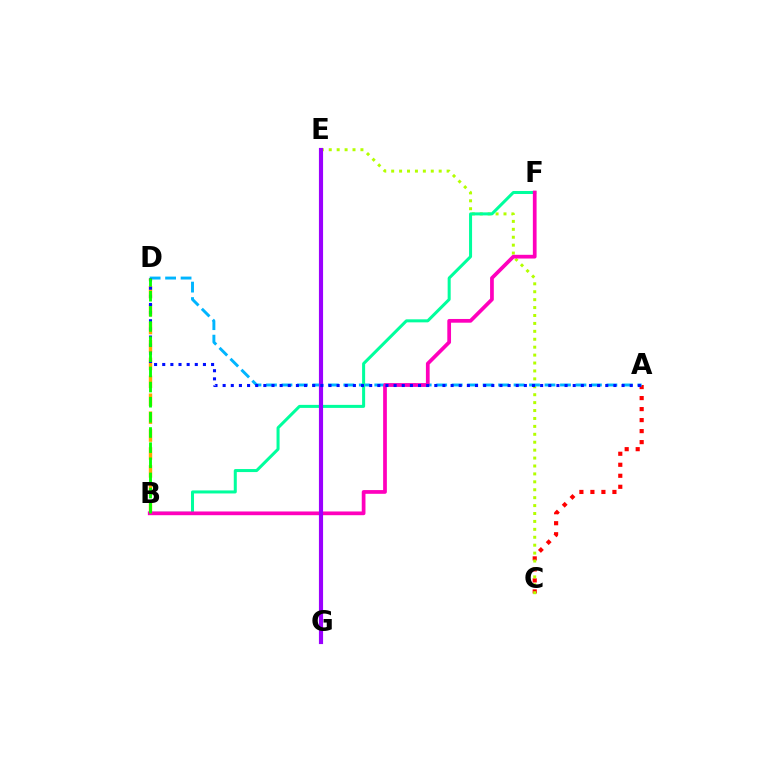{('A', 'C'): [{'color': '#ff0000', 'line_style': 'dotted', 'thickness': 2.99}], ('C', 'E'): [{'color': '#b3ff00', 'line_style': 'dotted', 'thickness': 2.15}], ('B', 'D'): [{'color': '#ffa500', 'line_style': 'dashed', 'thickness': 2.43}, {'color': '#08ff00', 'line_style': 'dashed', 'thickness': 2.06}], ('A', 'D'): [{'color': '#00b5ff', 'line_style': 'dashed', 'thickness': 2.1}, {'color': '#0010ff', 'line_style': 'dotted', 'thickness': 2.21}], ('B', 'F'): [{'color': '#00ff9d', 'line_style': 'solid', 'thickness': 2.18}, {'color': '#ff00bd', 'line_style': 'solid', 'thickness': 2.68}], ('E', 'G'): [{'color': '#9b00ff', 'line_style': 'solid', 'thickness': 2.99}]}